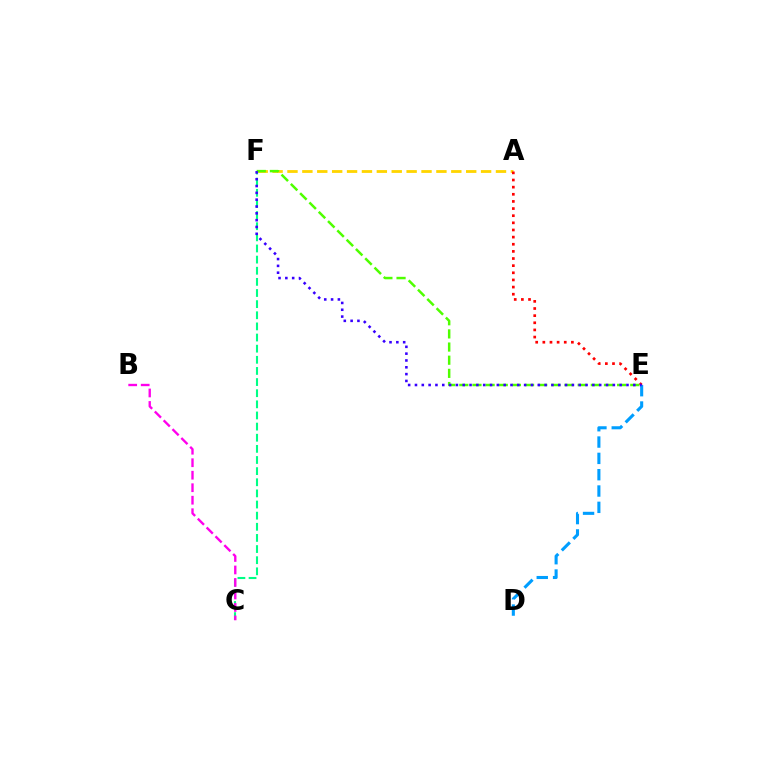{('A', 'F'): [{'color': '#ffd500', 'line_style': 'dashed', 'thickness': 2.02}], ('A', 'E'): [{'color': '#ff0000', 'line_style': 'dotted', 'thickness': 1.94}], ('C', 'F'): [{'color': '#00ff86', 'line_style': 'dashed', 'thickness': 1.51}], ('B', 'C'): [{'color': '#ff00ed', 'line_style': 'dashed', 'thickness': 1.7}], ('D', 'E'): [{'color': '#009eff', 'line_style': 'dashed', 'thickness': 2.22}], ('E', 'F'): [{'color': '#4fff00', 'line_style': 'dashed', 'thickness': 1.79}, {'color': '#3700ff', 'line_style': 'dotted', 'thickness': 1.85}]}